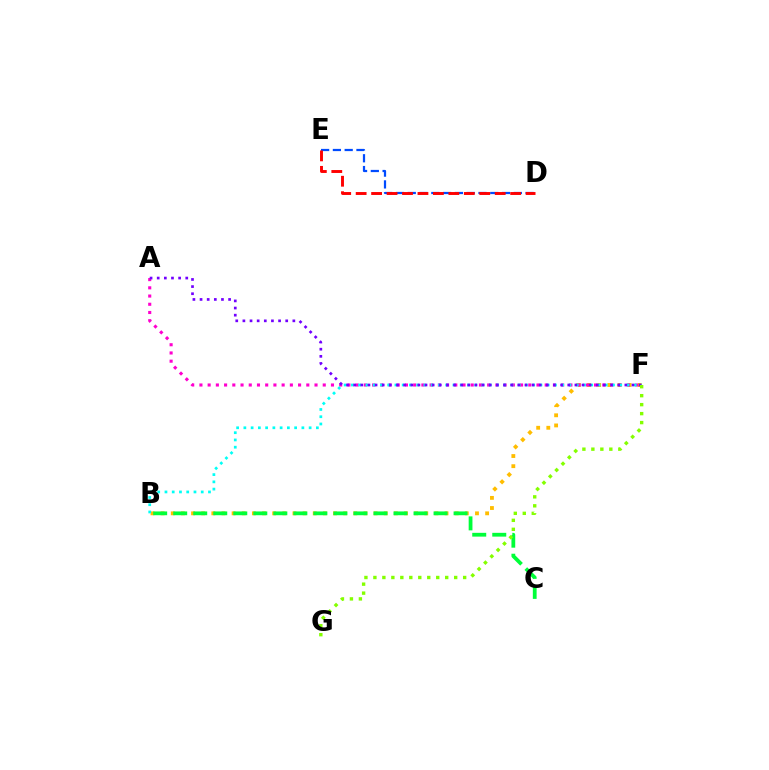{('B', 'F'): [{'color': '#ffbd00', 'line_style': 'dotted', 'thickness': 2.76}, {'color': '#00fff6', 'line_style': 'dotted', 'thickness': 1.97}], ('A', 'F'): [{'color': '#ff00cf', 'line_style': 'dotted', 'thickness': 2.23}, {'color': '#7200ff', 'line_style': 'dotted', 'thickness': 1.94}], ('D', 'E'): [{'color': '#004bff', 'line_style': 'dashed', 'thickness': 1.6}, {'color': '#ff0000', 'line_style': 'dashed', 'thickness': 2.1}], ('B', 'C'): [{'color': '#00ff39', 'line_style': 'dashed', 'thickness': 2.72}], ('F', 'G'): [{'color': '#84ff00', 'line_style': 'dotted', 'thickness': 2.44}]}